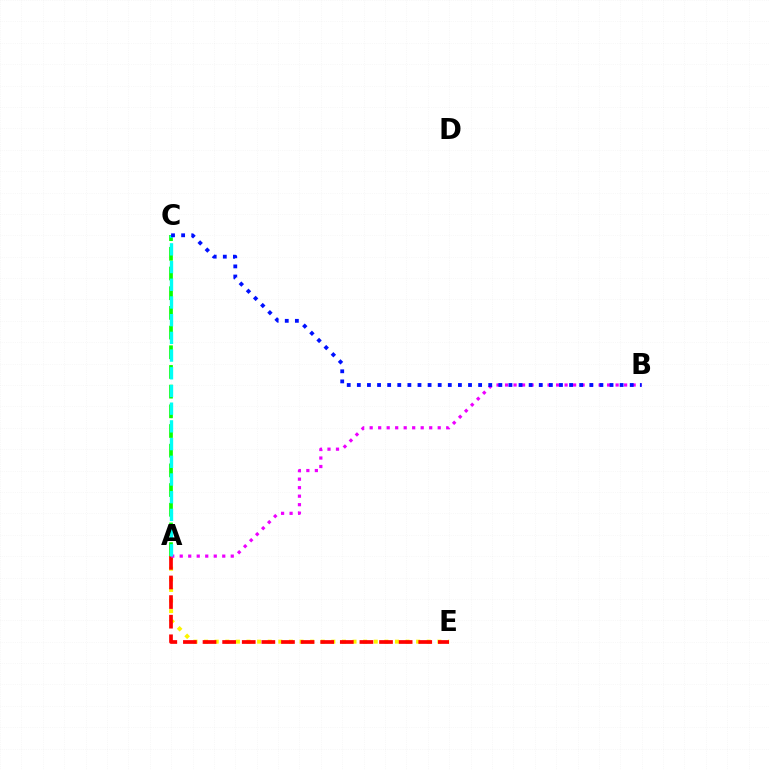{('A', 'E'): [{'color': '#fcf500', 'line_style': 'dotted', 'thickness': 2.88}, {'color': '#ff0000', 'line_style': 'dashed', 'thickness': 2.66}], ('A', 'C'): [{'color': '#08ff00', 'line_style': 'dashed', 'thickness': 2.67}, {'color': '#00fff6', 'line_style': 'dashed', 'thickness': 2.41}], ('A', 'B'): [{'color': '#ee00ff', 'line_style': 'dotted', 'thickness': 2.31}], ('B', 'C'): [{'color': '#0010ff', 'line_style': 'dotted', 'thickness': 2.75}]}